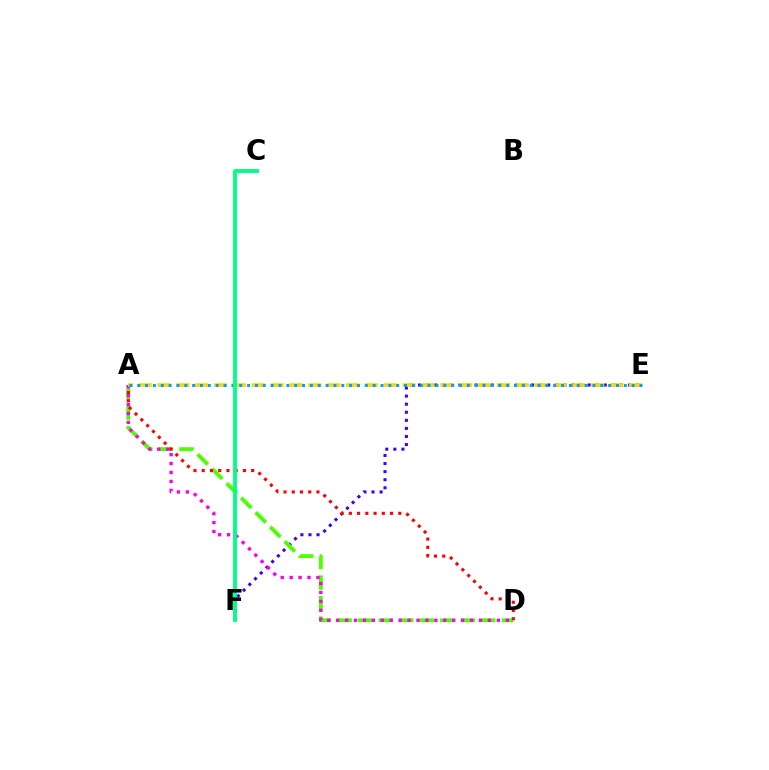{('E', 'F'): [{'color': '#3700ff', 'line_style': 'dotted', 'thickness': 2.19}], ('A', 'D'): [{'color': '#4fff00', 'line_style': 'dashed', 'thickness': 2.79}, {'color': '#ff0000', 'line_style': 'dotted', 'thickness': 2.24}, {'color': '#ff00ed', 'line_style': 'dotted', 'thickness': 2.43}], ('A', 'E'): [{'color': '#ffd500', 'line_style': 'dashed', 'thickness': 2.56}, {'color': '#009eff', 'line_style': 'dotted', 'thickness': 2.13}], ('C', 'F'): [{'color': '#00ff86', 'line_style': 'solid', 'thickness': 2.79}]}